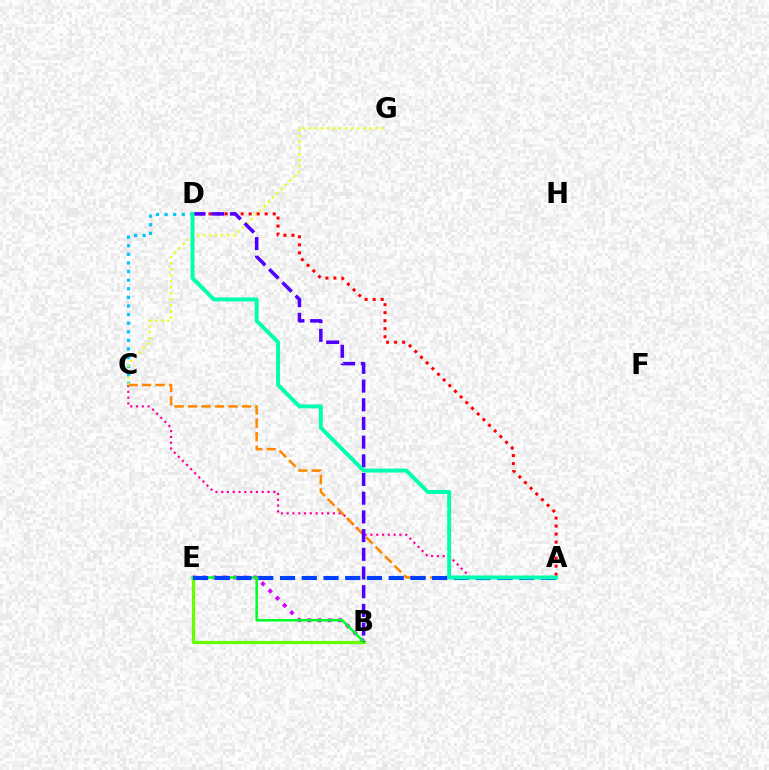{('C', 'D'): [{'color': '#00c7ff', 'line_style': 'dotted', 'thickness': 2.34}], ('A', 'C'): [{'color': '#ff00a0', 'line_style': 'dotted', 'thickness': 1.57}, {'color': '#ff8800', 'line_style': 'dashed', 'thickness': 1.83}], ('B', 'E'): [{'color': '#d600ff', 'line_style': 'dotted', 'thickness': 2.78}, {'color': '#66ff00', 'line_style': 'solid', 'thickness': 2.34}, {'color': '#00ff27', 'line_style': 'solid', 'thickness': 1.8}], ('C', 'G'): [{'color': '#eeff00', 'line_style': 'dotted', 'thickness': 1.64}], ('A', 'D'): [{'color': '#ff0000', 'line_style': 'dotted', 'thickness': 2.18}, {'color': '#00ffaf', 'line_style': 'solid', 'thickness': 2.84}], ('B', 'D'): [{'color': '#4f00ff', 'line_style': 'dashed', 'thickness': 2.54}], ('A', 'E'): [{'color': '#003fff', 'line_style': 'dashed', 'thickness': 2.95}]}